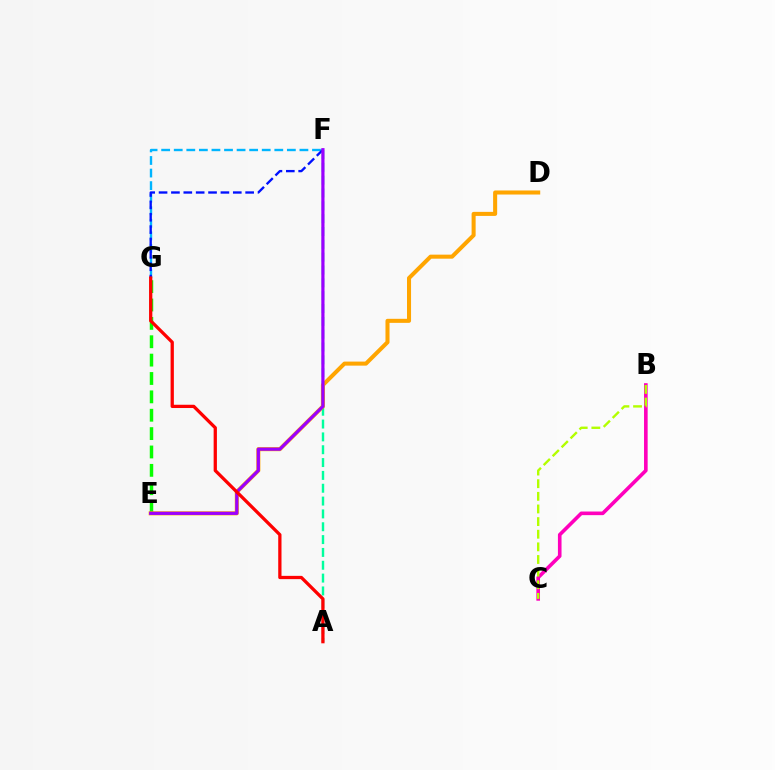{('B', 'C'): [{'color': '#ff00bd', 'line_style': 'solid', 'thickness': 2.61}, {'color': '#b3ff00', 'line_style': 'dashed', 'thickness': 1.72}], ('F', 'G'): [{'color': '#00b5ff', 'line_style': 'dashed', 'thickness': 1.71}, {'color': '#0010ff', 'line_style': 'dashed', 'thickness': 1.68}], ('A', 'F'): [{'color': '#00ff9d', 'line_style': 'dashed', 'thickness': 1.74}], ('E', 'G'): [{'color': '#08ff00', 'line_style': 'dashed', 'thickness': 2.5}], ('D', 'E'): [{'color': '#ffa500', 'line_style': 'solid', 'thickness': 2.91}], ('E', 'F'): [{'color': '#9b00ff', 'line_style': 'solid', 'thickness': 2.3}], ('A', 'G'): [{'color': '#ff0000', 'line_style': 'solid', 'thickness': 2.36}]}